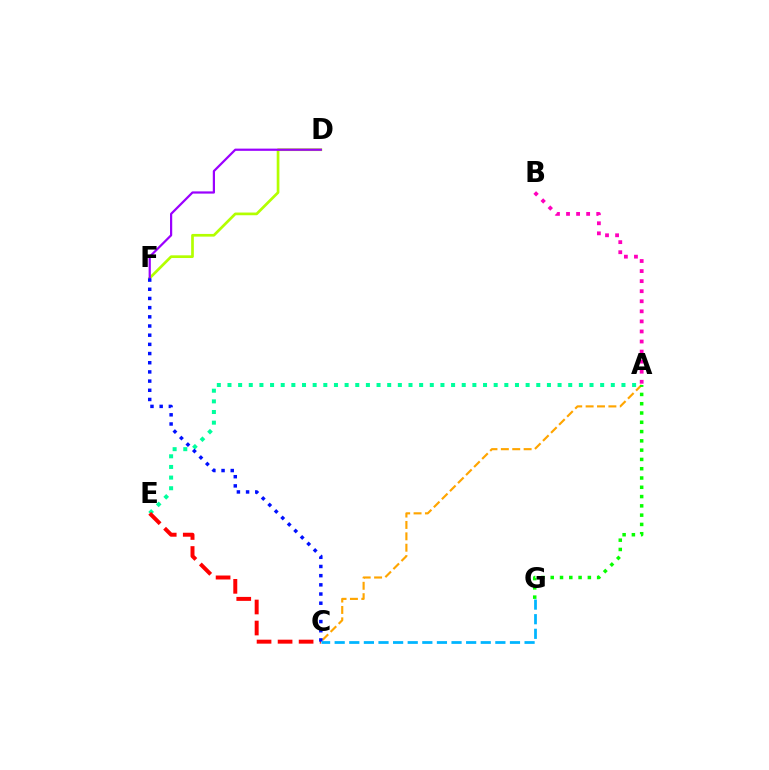{('A', 'C'): [{'color': '#ffa500', 'line_style': 'dashed', 'thickness': 1.55}], ('A', 'E'): [{'color': '#00ff9d', 'line_style': 'dotted', 'thickness': 2.89}], ('C', 'E'): [{'color': '#ff0000', 'line_style': 'dashed', 'thickness': 2.86}], ('D', 'F'): [{'color': '#b3ff00', 'line_style': 'solid', 'thickness': 1.94}, {'color': '#9b00ff', 'line_style': 'solid', 'thickness': 1.6}], ('A', 'B'): [{'color': '#ff00bd', 'line_style': 'dotted', 'thickness': 2.73}], ('C', 'F'): [{'color': '#0010ff', 'line_style': 'dotted', 'thickness': 2.49}], ('C', 'G'): [{'color': '#00b5ff', 'line_style': 'dashed', 'thickness': 1.98}], ('A', 'G'): [{'color': '#08ff00', 'line_style': 'dotted', 'thickness': 2.52}]}